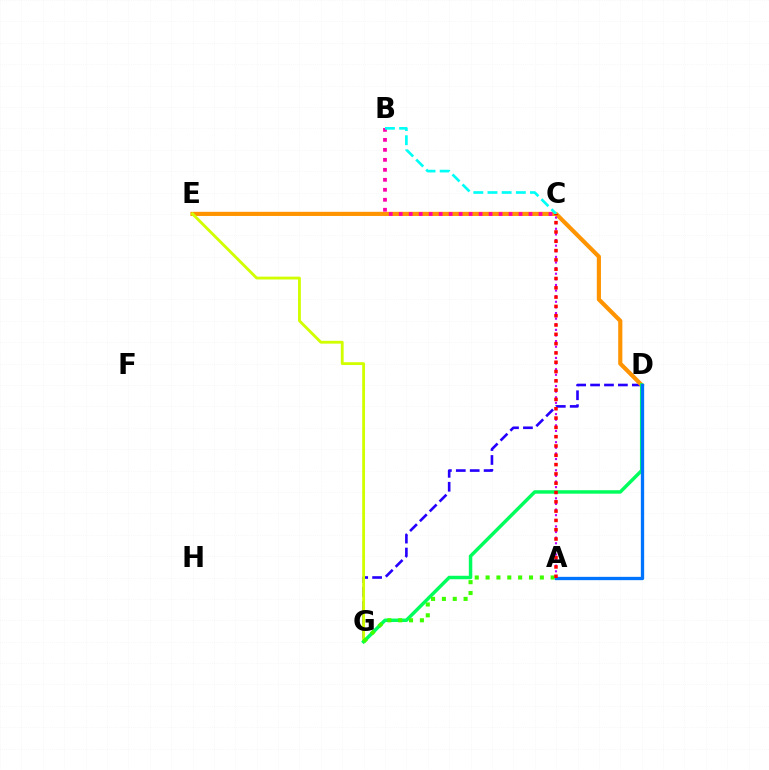{('D', 'G'): [{'color': '#2500ff', 'line_style': 'dashed', 'thickness': 1.89}, {'color': '#00ff5c', 'line_style': 'solid', 'thickness': 2.5}], ('D', 'E'): [{'color': '#ff9400', 'line_style': 'solid', 'thickness': 2.99}], ('B', 'C'): [{'color': '#ff00ac', 'line_style': 'dotted', 'thickness': 2.71}, {'color': '#00fff6', 'line_style': 'dashed', 'thickness': 1.92}], ('E', 'G'): [{'color': '#d1ff00', 'line_style': 'solid', 'thickness': 2.04}], ('A', 'C'): [{'color': '#b900ff', 'line_style': 'dotted', 'thickness': 1.53}, {'color': '#ff0000', 'line_style': 'dotted', 'thickness': 2.53}], ('A', 'G'): [{'color': '#3dff00', 'line_style': 'dotted', 'thickness': 2.95}], ('A', 'D'): [{'color': '#0074ff', 'line_style': 'solid', 'thickness': 2.38}]}